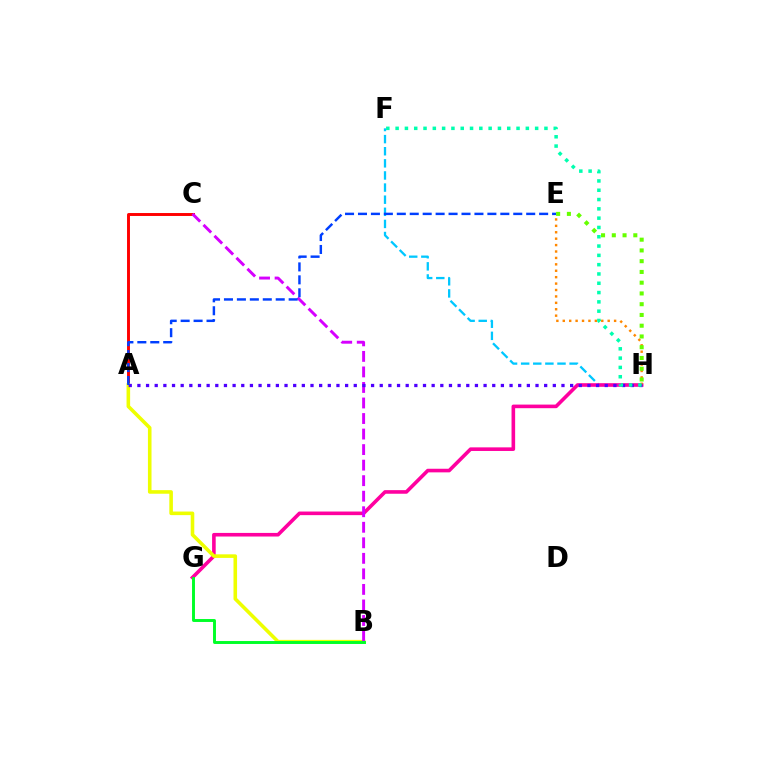{('A', 'C'): [{'color': '#ff0000', 'line_style': 'solid', 'thickness': 2.11}], ('F', 'H'): [{'color': '#00c7ff', 'line_style': 'dashed', 'thickness': 1.65}, {'color': '#00ffaf', 'line_style': 'dotted', 'thickness': 2.53}], ('G', 'H'): [{'color': '#ff00a0', 'line_style': 'solid', 'thickness': 2.6}], ('A', 'B'): [{'color': '#eeff00', 'line_style': 'solid', 'thickness': 2.58}], ('E', 'H'): [{'color': '#ff8800', 'line_style': 'dotted', 'thickness': 1.74}, {'color': '#66ff00', 'line_style': 'dotted', 'thickness': 2.92}], ('B', 'C'): [{'color': '#d600ff', 'line_style': 'dashed', 'thickness': 2.11}], ('A', 'H'): [{'color': '#4f00ff', 'line_style': 'dotted', 'thickness': 2.35}], ('B', 'G'): [{'color': '#00ff27', 'line_style': 'solid', 'thickness': 2.11}], ('A', 'E'): [{'color': '#003fff', 'line_style': 'dashed', 'thickness': 1.76}]}